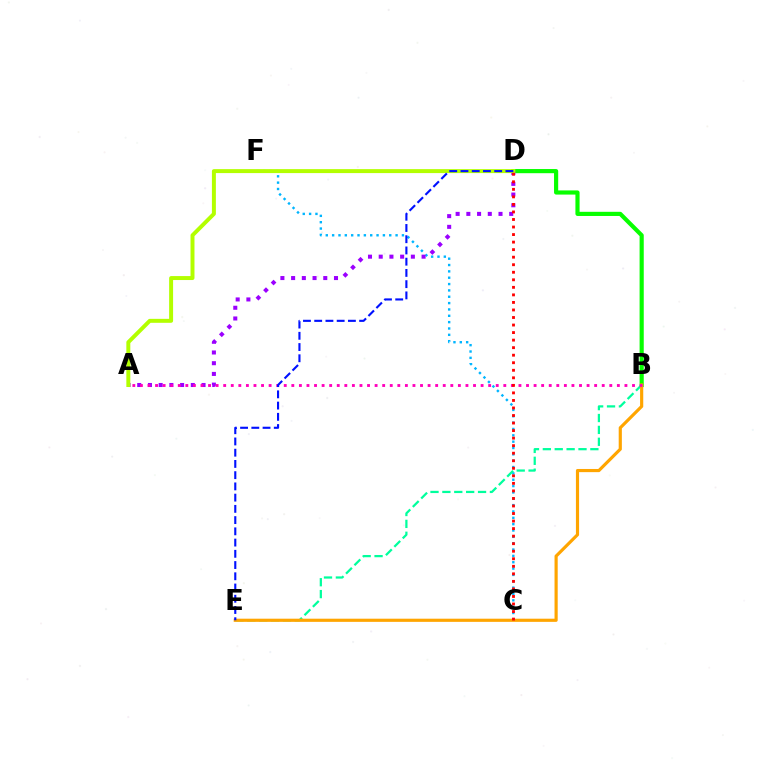{('B', 'D'): [{'color': '#08ff00', 'line_style': 'solid', 'thickness': 3.0}], ('C', 'F'): [{'color': '#00b5ff', 'line_style': 'dotted', 'thickness': 1.72}], ('B', 'E'): [{'color': '#00ff9d', 'line_style': 'dashed', 'thickness': 1.61}, {'color': '#ffa500', 'line_style': 'solid', 'thickness': 2.27}], ('A', 'D'): [{'color': '#9b00ff', 'line_style': 'dotted', 'thickness': 2.91}, {'color': '#b3ff00', 'line_style': 'solid', 'thickness': 2.85}], ('A', 'B'): [{'color': '#ff00bd', 'line_style': 'dotted', 'thickness': 2.06}], ('C', 'D'): [{'color': '#ff0000', 'line_style': 'dotted', 'thickness': 2.05}], ('D', 'E'): [{'color': '#0010ff', 'line_style': 'dashed', 'thickness': 1.53}]}